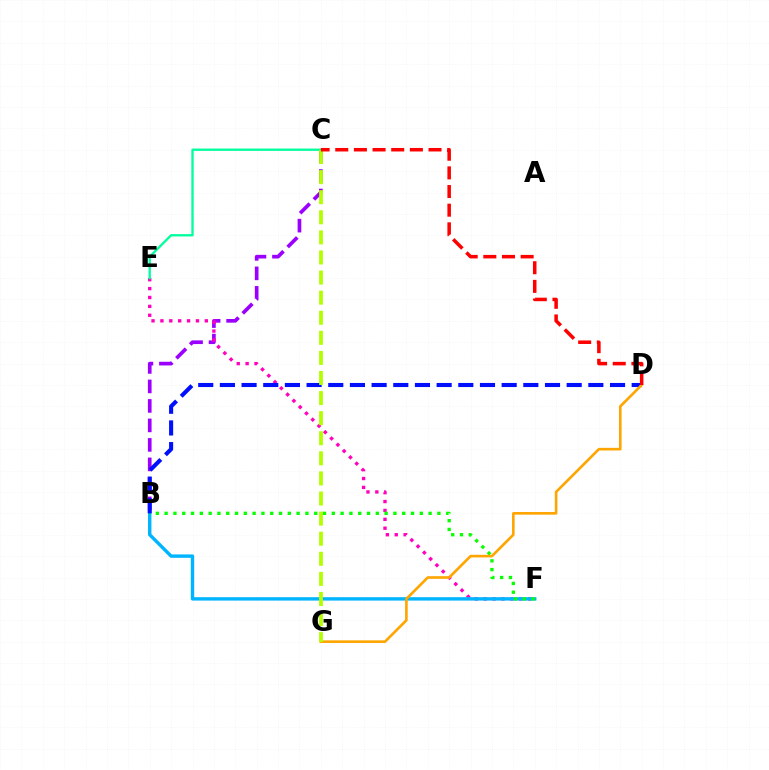{('B', 'C'): [{'color': '#9b00ff', 'line_style': 'dashed', 'thickness': 2.65}], ('E', 'F'): [{'color': '#ff00bd', 'line_style': 'dotted', 'thickness': 2.41}], ('B', 'F'): [{'color': '#00b5ff', 'line_style': 'solid', 'thickness': 2.45}, {'color': '#08ff00', 'line_style': 'dotted', 'thickness': 2.39}], ('B', 'D'): [{'color': '#0010ff', 'line_style': 'dashed', 'thickness': 2.94}], ('C', 'E'): [{'color': '#00ff9d', 'line_style': 'solid', 'thickness': 1.67}], ('D', 'G'): [{'color': '#ffa500', 'line_style': 'solid', 'thickness': 1.89}], ('C', 'G'): [{'color': '#b3ff00', 'line_style': 'dashed', 'thickness': 2.73}], ('C', 'D'): [{'color': '#ff0000', 'line_style': 'dashed', 'thickness': 2.53}]}